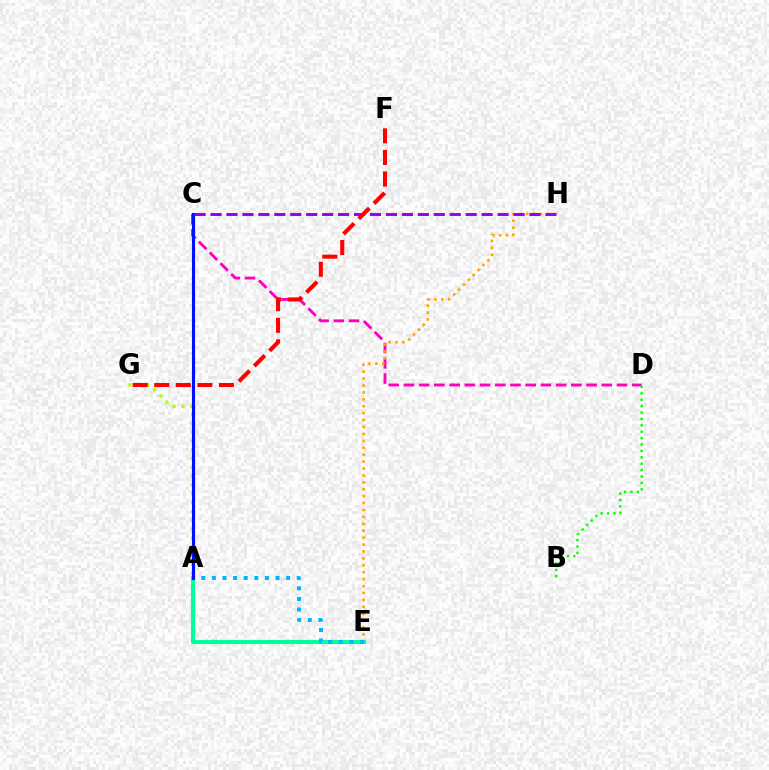{('C', 'D'): [{'color': '#ff00bd', 'line_style': 'dashed', 'thickness': 2.07}], ('E', 'H'): [{'color': '#ffa500', 'line_style': 'dotted', 'thickness': 1.88}], ('A', 'E'): [{'color': '#00ff9d', 'line_style': 'solid', 'thickness': 2.98}, {'color': '#00b5ff', 'line_style': 'dotted', 'thickness': 2.88}], ('A', 'G'): [{'color': '#b3ff00', 'line_style': 'dotted', 'thickness': 2.4}], ('A', 'C'): [{'color': '#0010ff', 'line_style': 'solid', 'thickness': 2.24}], ('C', 'H'): [{'color': '#9b00ff', 'line_style': 'dashed', 'thickness': 2.17}], ('B', 'D'): [{'color': '#08ff00', 'line_style': 'dotted', 'thickness': 1.74}], ('F', 'G'): [{'color': '#ff0000', 'line_style': 'dashed', 'thickness': 2.93}]}